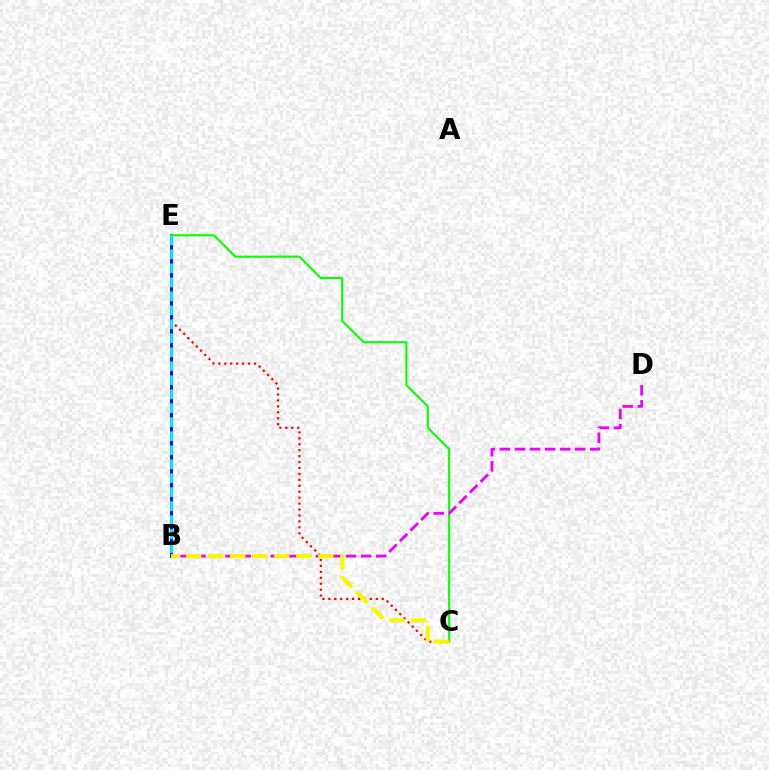{('C', 'E'): [{'color': '#ff0000', 'line_style': 'dotted', 'thickness': 1.61}, {'color': '#08ff00', 'line_style': 'solid', 'thickness': 1.53}], ('B', 'E'): [{'color': '#0010ff', 'line_style': 'solid', 'thickness': 2.13}, {'color': '#00fff6', 'line_style': 'dashed', 'thickness': 1.9}], ('B', 'D'): [{'color': '#ee00ff', 'line_style': 'dashed', 'thickness': 2.04}], ('B', 'C'): [{'color': '#fcf500', 'line_style': 'dashed', 'thickness': 2.99}]}